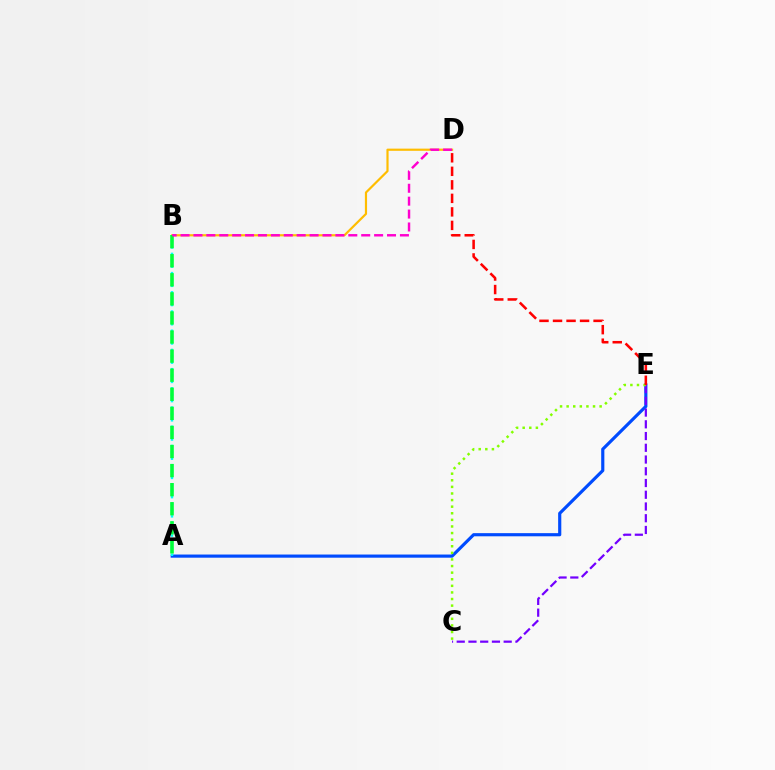{('A', 'E'): [{'color': '#004bff', 'line_style': 'solid', 'thickness': 2.27}], ('B', 'D'): [{'color': '#ffbd00', 'line_style': 'solid', 'thickness': 1.57}, {'color': '#ff00cf', 'line_style': 'dashed', 'thickness': 1.75}], ('C', 'E'): [{'color': '#7200ff', 'line_style': 'dashed', 'thickness': 1.59}, {'color': '#84ff00', 'line_style': 'dotted', 'thickness': 1.79}], ('A', 'B'): [{'color': '#00fff6', 'line_style': 'dotted', 'thickness': 1.74}, {'color': '#00ff39', 'line_style': 'dashed', 'thickness': 2.59}], ('D', 'E'): [{'color': '#ff0000', 'line_style': 'dashed', 'thickness': 1.84}]}